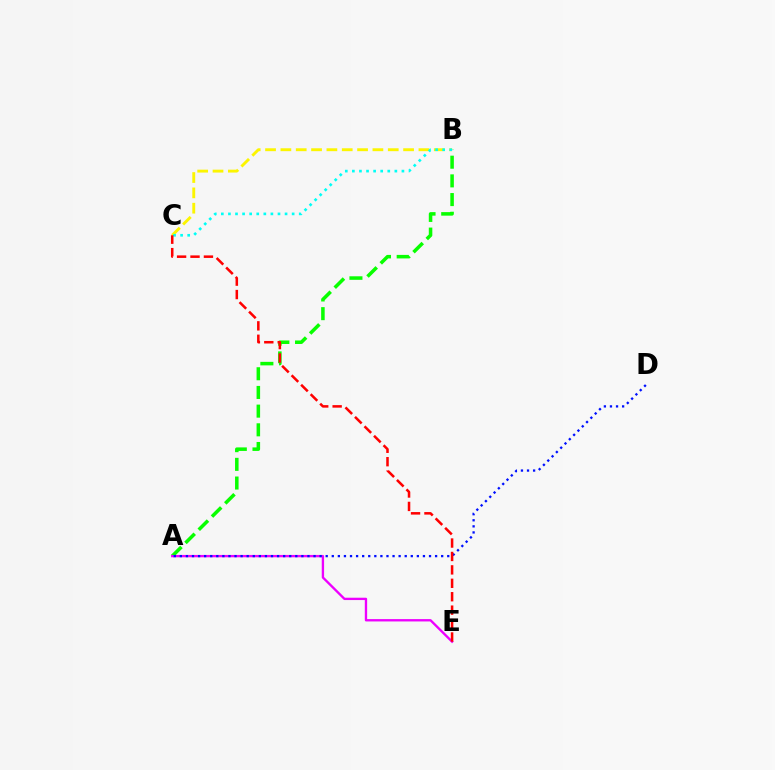{('A', 'B'): [{'color': '#08ff00', 'line_style': 'dashed', 'thickness': 2.54}], ('B', 'C'): [{'color': '#fcf500', 'line_style': 'dashed', 'thickness': 2.08}, {'color': '#00fff6', 'line_style': 'dotted', 'thickness': 1.92}], ('A', 'E'): [{'color': '#ee00ff', 'line_style': 'solid', 'thickness': 1.69}], ('A', 'D'): [{'color': '#0010ff', 'line_style': 'dotted', 'thickness': 1.65}], ('C', 'E'): [{'color': '#ff0000', 'line_style': 'dashed', 'thickness': 1.82}]}